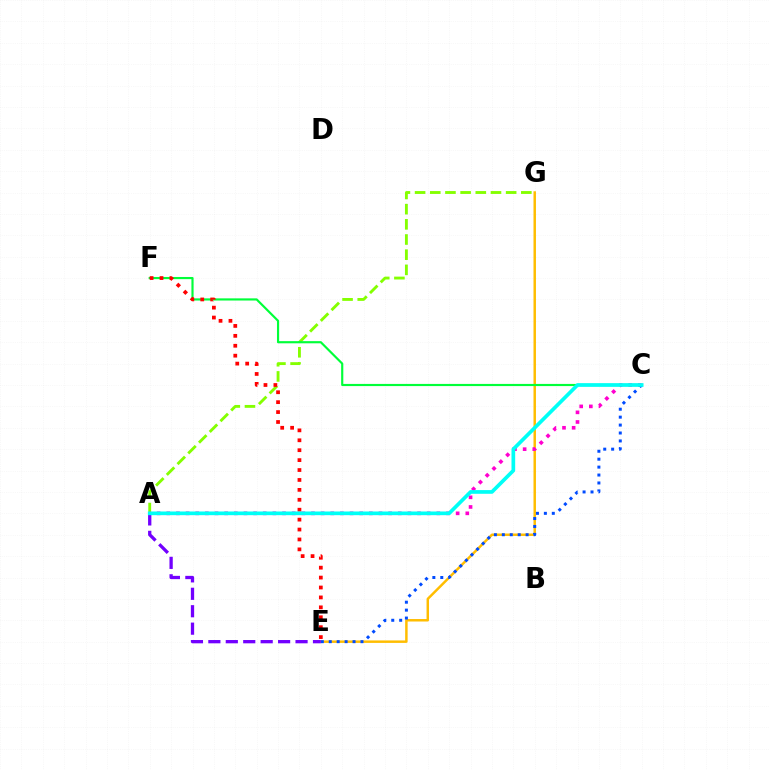{('E', 'G'): [{'color': '#ffbd00', 'line_style': 'solid', 'thickness': 1.78}], ('A', 'G'): [{'color': '#84ff00', 'line_style': 'dashed', 'thickness': 2.06}], ('C', 'F'): [{'color': '#00ff39', 'line_style': 'solid', 'thickness': 1.56}], ('A', 'C'): [{'color': '#ff00cf', 'line_style': 'dotted', 'thickness': 2.62}, {'color': '#00fff6', 'line_style': 'solid', 'thickness': 2.66}], ('C', 'E'): [{'color': '#004bff', 'line_style': 'dotted', 'thickness': 2.15}], ('E', 'F'): [{'color': '#ff0000', 'line_style': 'dotted', 'thickness': 2.69}], ('A', 'E'): [{'color': '#7200ff', 'line_style': 'dashed', 'thickness': 2.37}]}